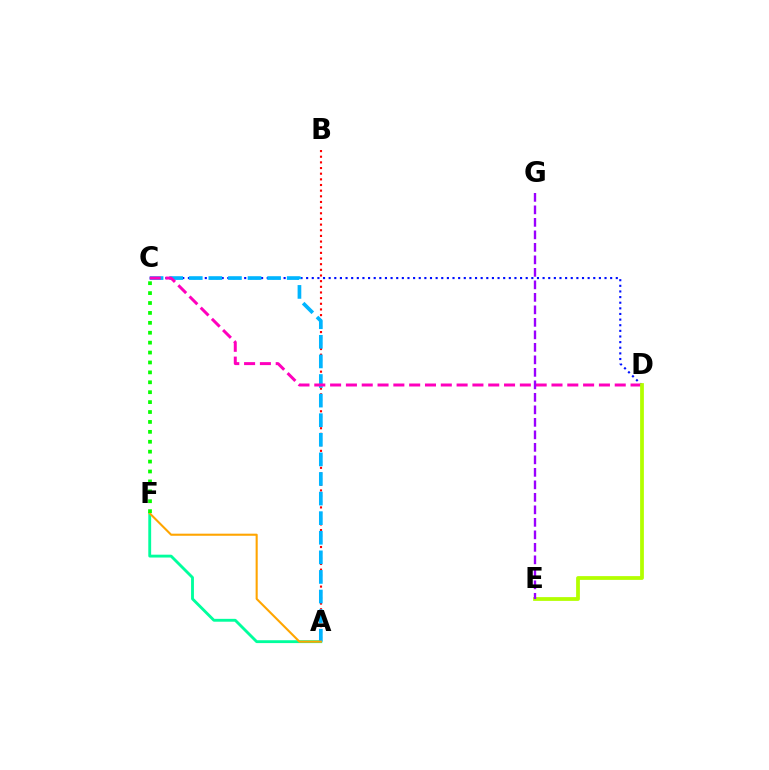{('A', 'F'): [{'color': '#00ff9d', 'line_style': 'solid', 'thickness': 2.06}, {'color': '#ffa500', 'line_style': 'solid', 'thickness': 1.51}], ('C', 'D'): [{'color': '#0010ff', 'line_style': 'dotted', 'thickness': 1.53}, {'color': '#ff00bd', 'line_style': 'dashed', 'thickness': 2.15}], ('A', 'B'): [{'color': '#ff0000', 'line_style': 'dotted', 'thickness': 1.54}], ('A', 'C'): [{'color': '#00b5ff', 'line_style': 'dashed', 'thickness': 2.66}], ('D', 'E'): [{'color': '#b3ff00', 'line_style': 'solid', 'thickness': 2.71}], ('C', 'F'): [{'color': '#08ff00', 'line_style': 'dotted', 'thickness': 2.69}], ('E', 'G'): [{'color': '#9b00ff', 'line_style': 'dashed', 'thickness': 1.7}]}